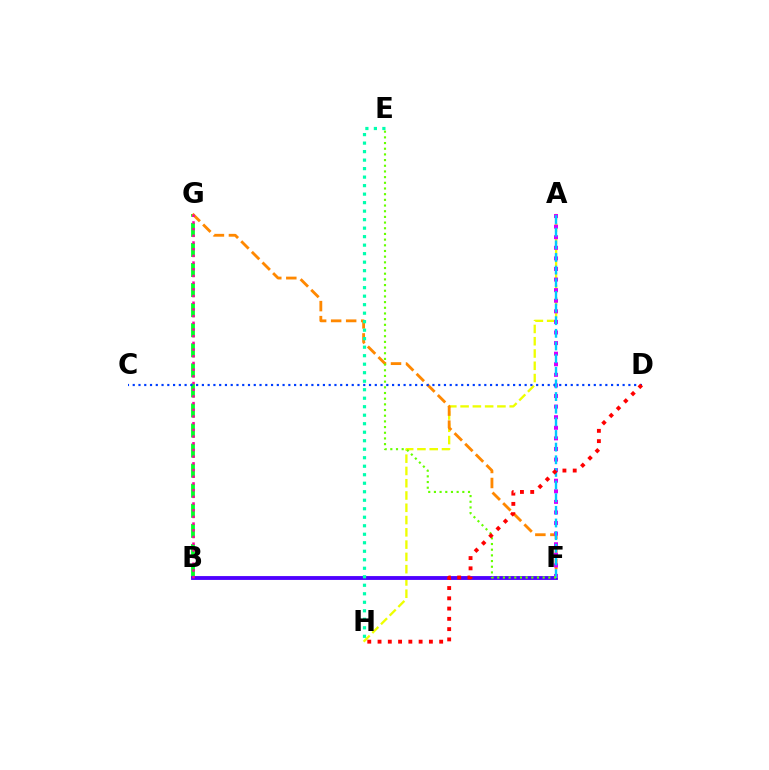{('A', 'H'): [{'color': '#eeff00', 'line_style': 'dashed', 'thickness': 1.67}], ('B', 'G'): [{'color': '#00ff27', 'line_style': 'dashed', 'thickness': 2.73}, {'color': '#ff00a0', 'line_style': 'dotted', 'thickness': 1.82}], ('F', 'G'): [{'color': '#ff8800', 'line_style': 'dashed', 'thickness': 2.04}], ('B', 'F'): [{'color': '#4f00ff', 'line_style': 'solid', 'thickness': 2.77}], ('A', 'F'): [{'color': '#d600ff', 'line_style': 'dotted', 'thickness': 2.88}, {'color': '#00c7ff', 'line_style': 'dashed', 'thickness': 1.72}], ('C', 'D'): [{'color': '#003fff', 'line_style': 'dotted', 'thickness': 1.57}], ('E', 'H'): [{'color': '#00ffaf', 'line_style': 'dotted', 'thickness': 2.31}], ('E', 'F'): [{'color': '#66ff00', 'line_style': 'dotted', 'thickness': 1.54}], ('D', 'H'): [{'color': '#ff0000', 'line_style': 'dotted', 'thickness': 2.79}]}